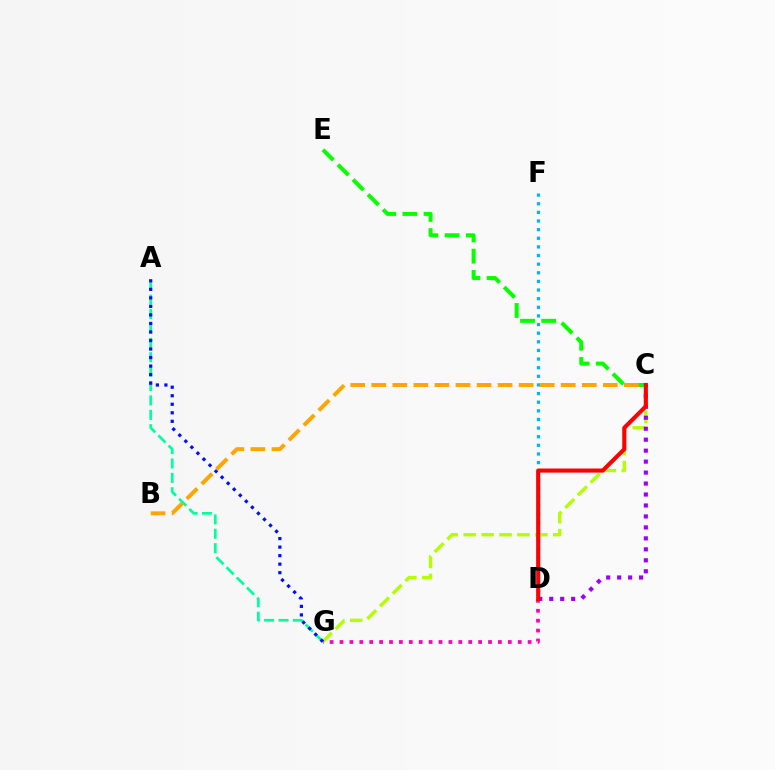{('D', 'F'): [{'color': '#00b5ff', 'line_style': 'dotted', 'thickness': 2.34}], ('C', 'G'): [{'color': '#b3ff00', 'line_style': 'dashed', 'thickness': 2.43}], ('A', 'G'): [{'color': '#00ff9d', 'line_style': 'dashed', 'thickness': 1.96}, {'color': '#0010ff', 'line_style': 'dotted', 'thickness': 2.32}], ('C', 'D'): [{'color': '#9b00ff', 'line_style': 'dotted', 'thickness': 2.98}, {'color': '#ff0000', 'line_style': 'solid', 'thickness': 2.96}], ('C', 'E'): [{'color': '#08ff00', 'line_style': 'dashed', 'thickness': 2.88}], ('D', 'G'): [{'color': '#ff00bd', 'line_style': 'dotted', 'thickness': 2.69}], ('B', 'C'): [{'color': '#ffa500', 'line_style': 'dashed', 'thickness': 2.86}]}